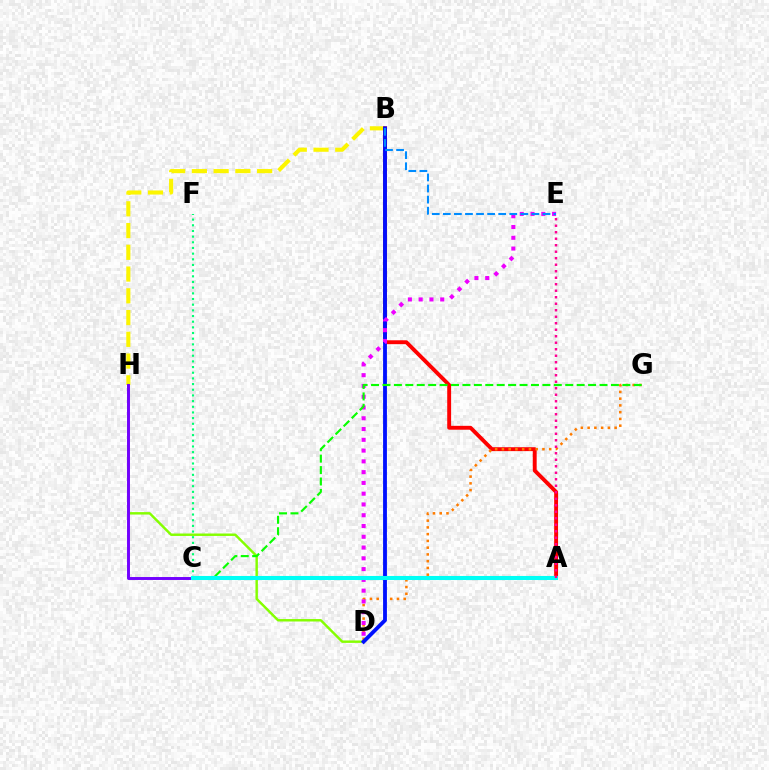{('B', 'H'): [{'color': '#fcf500', 'line_style': 'dashed', 'thickness': 2.95}], ('D', 'H'): [{'color': '#84ff00', 'line_style': 'solid', 'thickness': 1.76}], ('A', 'B'): [{'color': '#ff0000', 'line_style': 'solid', 'thickness': 2.8}], ('C', 'H'): [{'color': '#7200ff', 'line_style': 'solid', 'thickness': 2.11}], ('D', 'G'): [{'color': '#ff7c00', 'line_style': 'dotted', 'thickness': 1.83}], ('B', 'D'): [{'color': '#0010ff', 'line_style': 'solid', 'thickness': 2.76}], ('D', 'E'): [{'color': '#ee00ff', 'line_style': 'dotted', 'thickness': 2.93}], ('C', 'F'): [{'color': '#00ff74', 'line_style': 'dotted', 'thickness': 1.54}], ('C', 'G'): [{'color': '#08ff00', 'line_style': 'dashed', 'thickness': 1.55}], ('A', 'C'): [{'color': '#00fff6', 'line_style': 'solid', 'thickness': 2.93}], ('A', 'E'): [{'color': '#ff0094', 'line_style': 'dotted', 'thickness': 1.77}], ('B', 'E'): [{'color': '#008cff', 'line_style': 'dashed', 'thickness': 1.5}]}